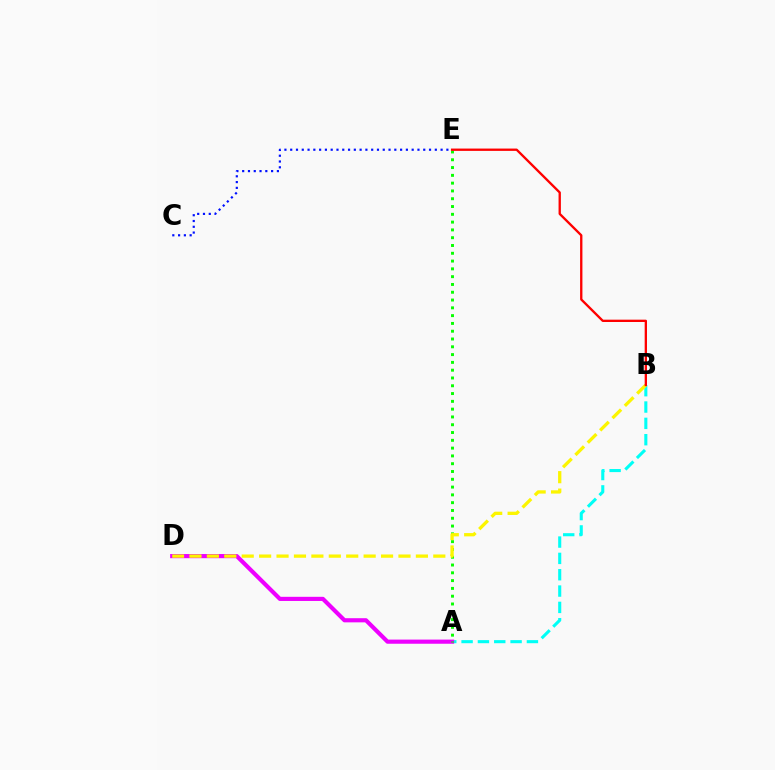{('A', 'B'): [{'color': '#00fff6', 'line_style': 'dashed', 'thickness': 2.22}], ('A', 'D'): [{'color': '#ee00ff', 'line_style': 'solid', 'thickness': 2.99}], ('A', 'E'): [{'color': '#08ff00', 'line_style': 'dotted', 'thickness': 2.12}], ('B', 'D'): [{'color': '#fcf500', 'line_style': 'dashed', 'thickness': 2.37}], ('B', 'E'): [{'color': '#ff0000', 'line_style': 'solid', 'thickness': 1.67}], ('C', 'E'): [{'color': '#0010ff', 'line_style': 'dotted', 'thickness': 1.57}]}